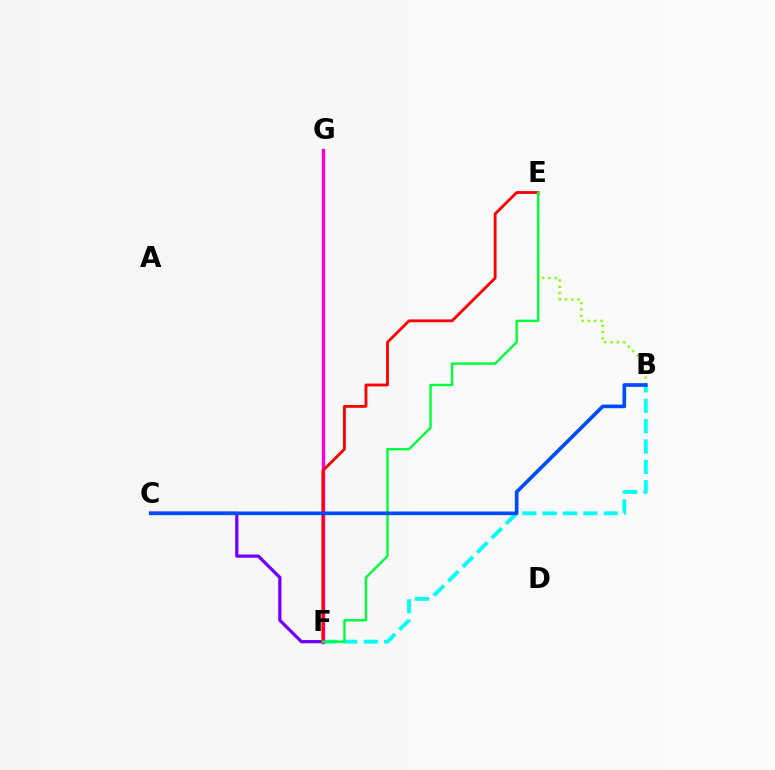{('F', 'G'): [{'color': '#ffbd00', 'line_style': 'solid', 'thickness': 1.99}, {'color': '#ff00cf', 'line_style': 'solid', 'thickness': 2.41}], ('B', 'E'): [{'color': '#84ff00', 'line_style': 'dotted', 'thickness': 1.72}], ('B', 'F'): [{'color': '#00fff6', 'line_style': 'dashed', 'thickness': 2.77}], ('C', 'F'): [{'color': '#7200ff', 'line_style': 'solid', 'thickness': 2.34}], ('E', 'F'): [{'color': '#ff0000', 'line_style': 'solid', 'thickness': 2.04}, {'color': '#00ff39', 'line_style': 'solid', 'thickness': 1.72}], ('B', 'C'): [{'color': '#004bff', 'line_style': 'solid', 'thickness': 2.64}]}